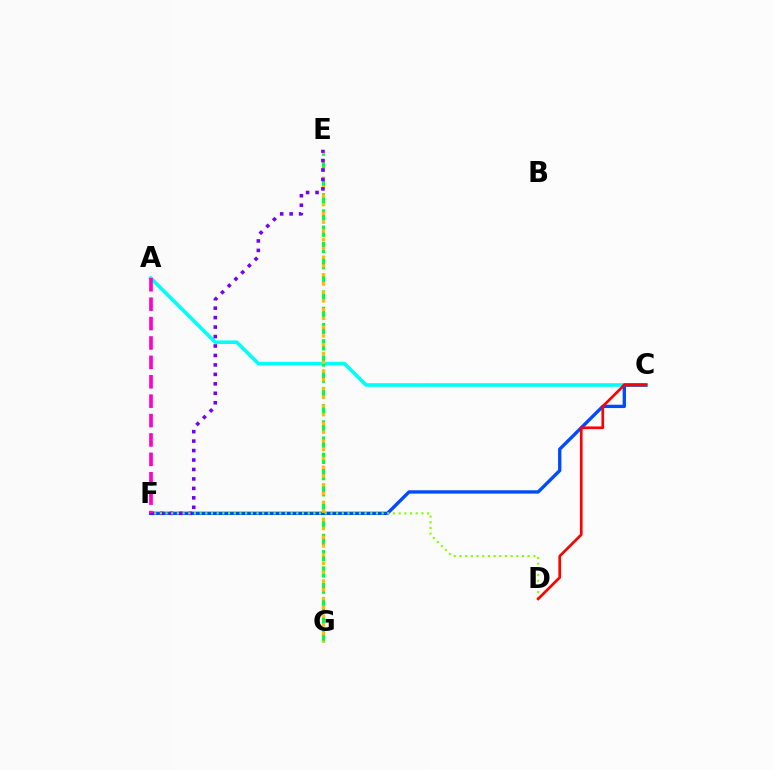{('A', 'C'): [{'color': '#00fff6', 'line_style': 'solid', 'thickness': 2.59}], ('C', 'F'): [{'color': '#004bff', 'line_style': 'solid', 'thickness': 2.41}], ('E', 'G'): [{'color': '#00ff39', 'line_style': 'dashed', 'thickness': 2.2}, {'color': '#ffbd00', 'line_style': 'dotted', 'thickness': 2.38}], ('E', 'F'): [{'color': '#7200ff', 'line_style': 'dotted', 'thickness': 2.57}], ('A', 'F'): [{'color': '#ff00cf', 'line_style': 'dashed', 'thickness': 2.64}], ('D', 'F'): [{'color': '#84ff00', 'line_style': 'dotted', 'thickness': 1.55}], ('C', 'D'): [{'color': '#ff0000', 'line_style': 'solid', 'thickness': 1.93}]}